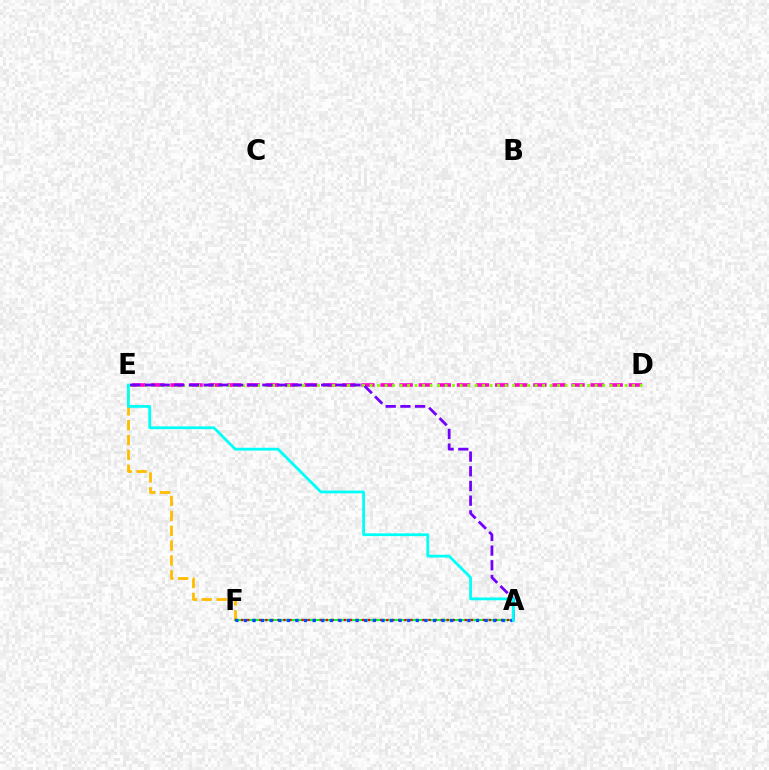{('E', 'F'): [{'color': '#ffbd00', 'line_style': 'dashed', 'thickness': 2.02}], ('A', 'F'): [{'color': '#00ff39', 'line_style': 'solid', 'thickness': 1.54}, {'color': '#ff0000', 'line_style': 'dotted', 'thickness': 1.64}, {'color': '#004bff', 'line_style': 'dotted', 'thickness': 2.34}], ('D', 'E'): [{'color': '#ff00cf', 'line_style': 'dashed', 'thickness': 2.59}, {'color': '#84ff00', 'line_style': 'dotted', 'thickness': 2.04}], ('A', 'E'): [{'color': '#7200ff', 'line_style': 'dashed', 'thickness': 2.0}, {'color': '#00fff6', 'line_style': 'solid', 'thickness': 2.0}]}